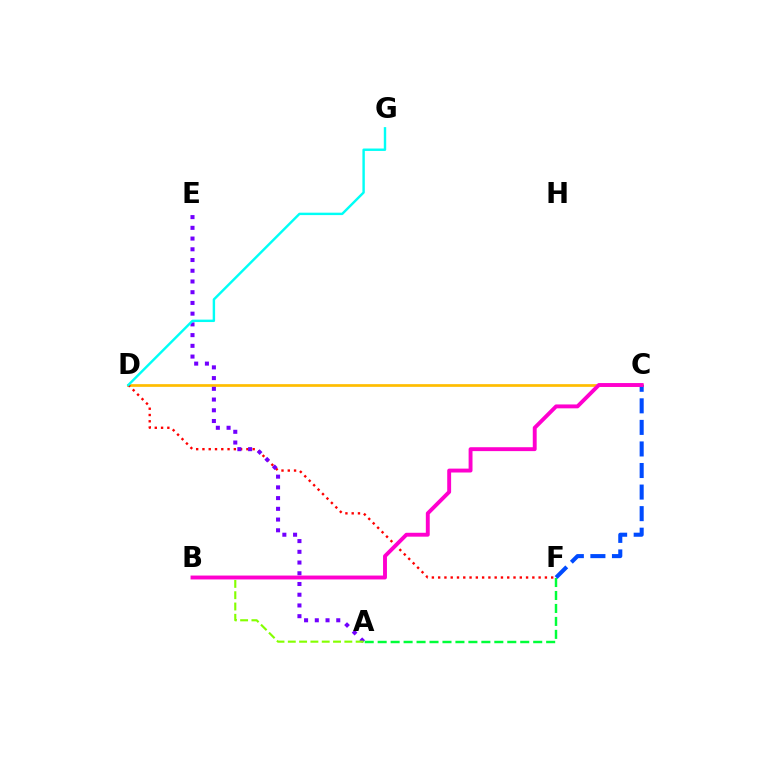{('C', 'D'): [{'color': '#ffbd00', 'line_style': 'solid', 'thickness': 1.95}], ('D', 'F'): [{'color': '#ff0000', 'line_style': 'dotted', 'thickness': 1.71}], ('A', 'E'): [{'color': '#7200ff', 'line_style': 'dotted', 'thickness': 2.91}], ('A', 'F'): [{'color': '#00ff39', 'line_style': 'dashed', 'thickness': 1.76}], ('D', 'G'): [{'color': '#00fff6', 'line_style': 'solid', 'thickness': 1.74}], ('A', 'B'): [{'color': '#84ff00', 'line_style': 'dashed', 'thickness': 1.54}], ('C', 'F'): [{'color': '#004bff', 'line_style': 'dashed', 'thickness': 2.93}], ('B', 'C'): [{'color': '#ff00cf', 'line_style': 'solid', 'thickness': 2.8}]}